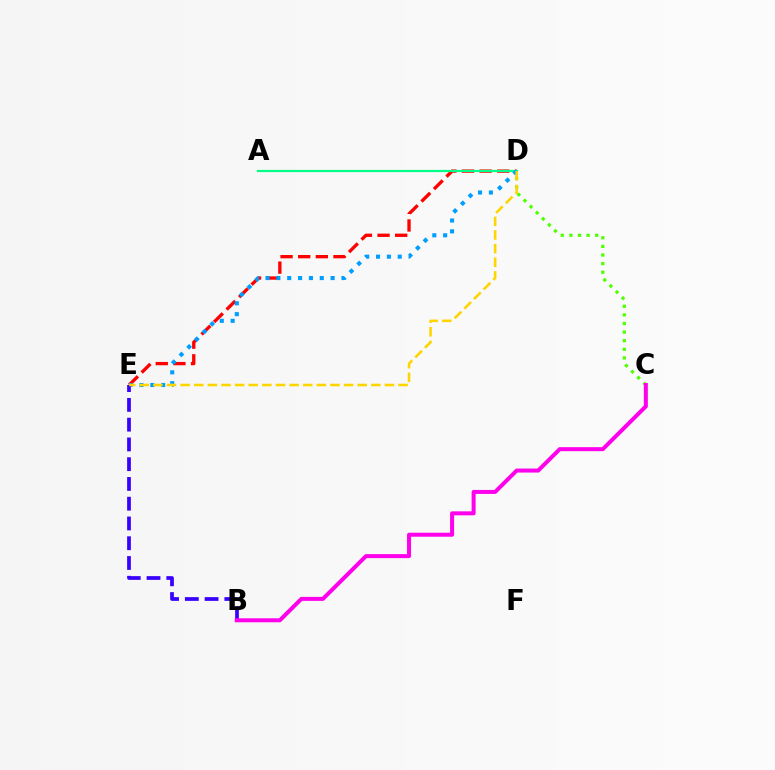{('D', 'E'): [{'color': '#ff0000', 'line_style': 'dashed', 'thickness': 2.4}, {'color': '#009eff', 'line_style': 'dotted', 'thickness': 2.95}, {'color': '#ffd500', 'line_style': 'dashed', 'thickness': 1.85}], ('A', 'D'): [{'color': '#00ff86', 'line_style': 'solid', 'thickness': 1.58}], ('C', 'D'): [{'color': '#4fff00', 'line_style': 'dotted', 'thickness': 2.34}], ('B', 'E'): [{'color': '#3700ff', 'line_style': 'dashed', 'thickness': 2.68}], ('B', 'C'): [{'color': '#ff00ed', 'line_style': 'solid', 'thickness': 2.88}]}